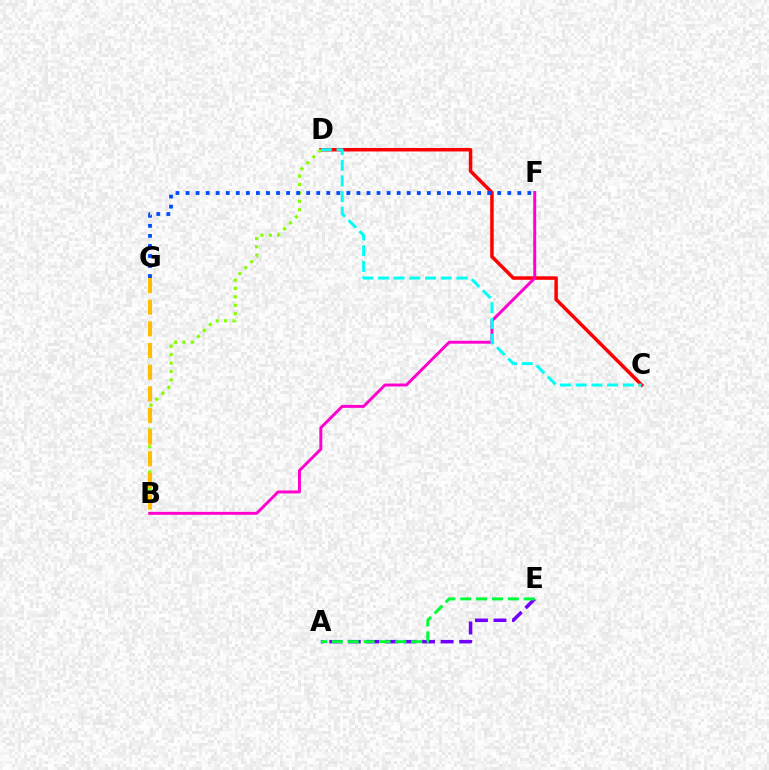{('C', 'D'): [{'color': '#ff0000', 'line_style': 'solid', 'thickness': 2.52}, {'color': '#00fff6', 'line_style': 'dashed', 'thickness': 2.13}], ('A', 'E'): [{'color': '#7200ff', 'line_style': 'dashed', 'thickness': 2.52}, {'color': '#00ff39', 'line_style': 'dashed', 'thickness': 2.15}], ('B', 'D'): [{'color': '#84ff00', 'line_style': 'dotted', 'thickness': 2.29}], ('B', 'F'): [{'color': '#ff00cf', 'line_style': 'solid', 'thickness': 2.12}], ('F', 'G'): [{'color': '#004bff', 'line_style': 'dotted', 'thickness': 2.73}], ('B', 'G'): [{'color': '#ffbd00', 'line_style': 'dashed', 'thickness': 2.94}]}